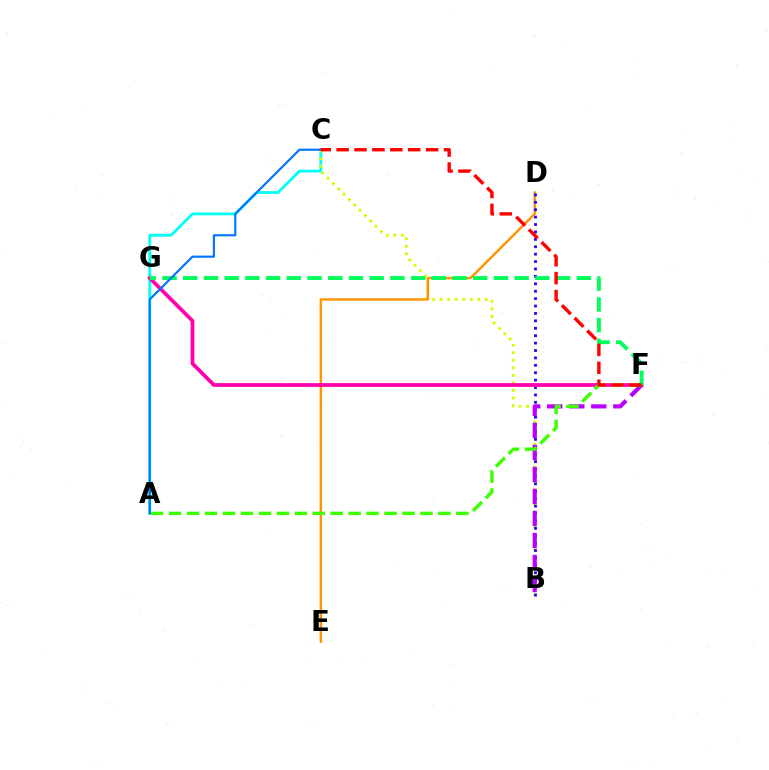{('A', 'C'): [{'color': '#00fff6', 'line_style': 'solid', 'thickness': 2.01}, {'color': '#0074ff', 'line_style': 'solid', 'thickness': 1.55}], ('B', 'C'): [{'color': '#d1ff00', 'line_style': 'dotted', 'thickness': 2.05}], ('D', 'E'): [{'color': '#ff9400', 'line_style': 'solid', 'thickness': 1.76}], ('B', 'D'): [{'color': '#2500ff', 'line_style': 'dotted', 'thickness': 2.01}], ('F', 'G'): [{'color': '#ff00ac', 'line_style': 'solid', 'thickness': 2.7}, {'color': '#00ff5c', 'line_style': 'dashed', 'thickness': 2.81}], ('B', 'F'): [{'color': '#b900ff', 'line_style': 'dashed', 'thickness': 2.99}], ('A', 'F'): [{'color': '#3dff00', 'line_style': 'dashed', 'thickness': 2.44}], ('C', 'F'): [{'color': '#ff0000', 'line_style': 'dashed', 'thickness': 2.43}]}